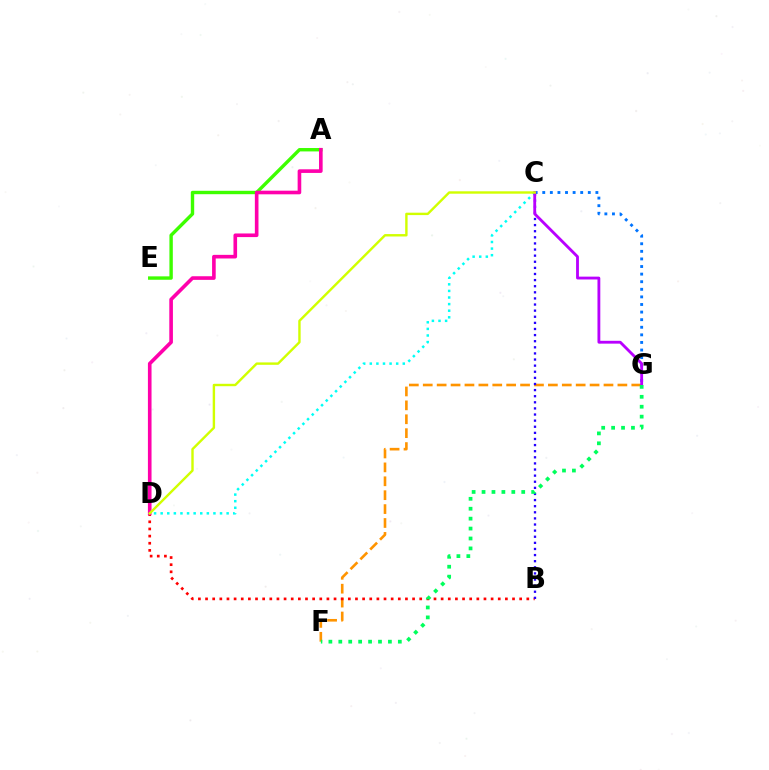{('A', 'E'): [{'color': '#3dff00', 'line_style': 'solid', 'thickness': 2.45}], ('C', 'G'): [{'color': '#0074ff', 'line_style': 'dotted', 'thickness': 2.06}, {'color': '#b900ff', 'line_style': 'solid', 'thickness': 2.04}], ('C', 'D'): [{'color': '#00fff6', 'line_style': 'dotted', 'thickness': 1.79}, {'color': '#d1ff00', 'line_style': 'solid', 'thickness': 1.73}], ('F', 'G'): [{'color': '#ff9400', 'line_style': 'dashed', 'thickness': 1.89}, {'color': '#00ff5c', 'line_style': 'dotted', 'thickness': 2.7}], ('B', 'D'): [{'color': '#ff0000', 'line_style': 'dotted', 'thickness': 1.94}], ('B', 'C'): [{'color': '#2500ff', 'line_style': 'dotted', 'thickness': 1.66}], ('A', 'D'): [{'color': '#ff00ac', 'line_style': 'solid', 'thickness': 2.61}]}